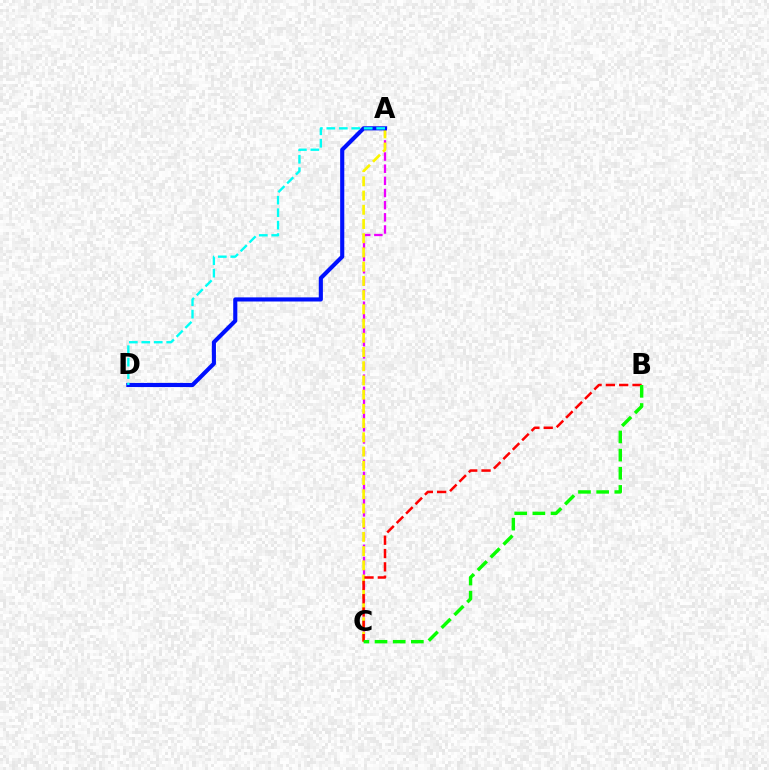{('A', 'C'): [{'color': '#ee00ff', 'line_style': 'dashed', 'thickness': 1.65}, {'color': '#fcf500', 'line_style': 'dashed', 'thickness': 1.93}], ('B', 'C'): [{'color': '#ff0000', 'line_style': 'dashed', 'thickness': 1.81}, {'color': '#08ff00', 'line_style': 'dashed', 'thickness': 2.47}], ('A', 'D'): [{'color': '#0010ff', 'line_style': 'solid', 'thickness': 2.96}, {'color': '#00fff6', 'line_style': 'dashed', 'thickness': 1.69}]}